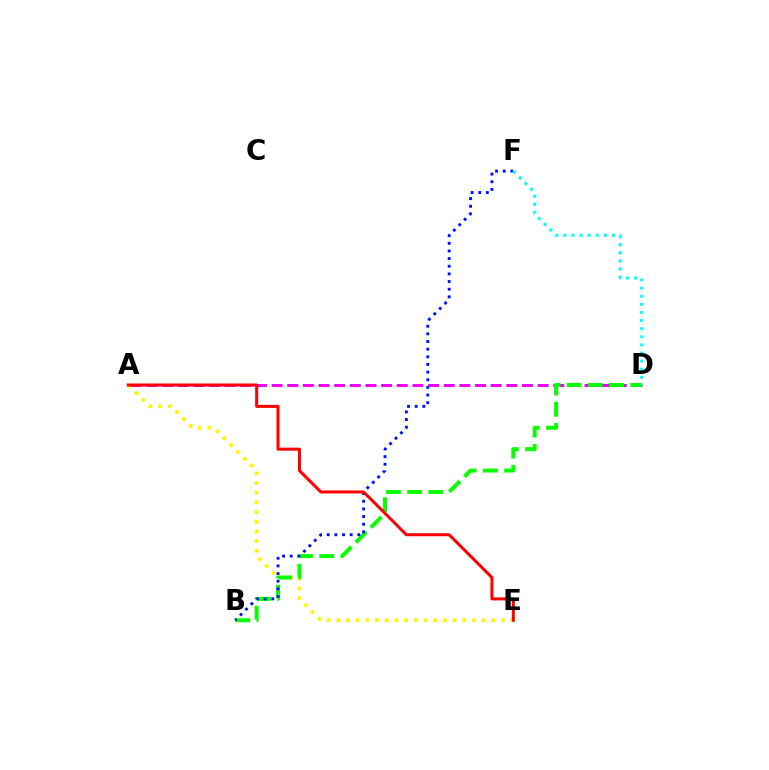{('A', 'E'): [{'color': '#fcf500', 'line_style': 'dotted', 'thickness': 2.63}, {'color': '#ff0000', 'line_style': 'solid', 'thickness': 2.17}], ('A', 'D'): [{'color': '#ee00ff', 'line_style': 'dashed', 'thickness': 2.13}], ('B', 'D'): [{'color': '#08ff00', 'line_style': 'dashed', 'thickness': 2.88}], ('B', 'F'): [{'color': '#0010ff', 'line_style': 'dotted', 'thickness': 2.08}], ('D', 'F'): [{'color': '#00fff6', 'line_style': 'dotted', 'thickness': 2.2}]}